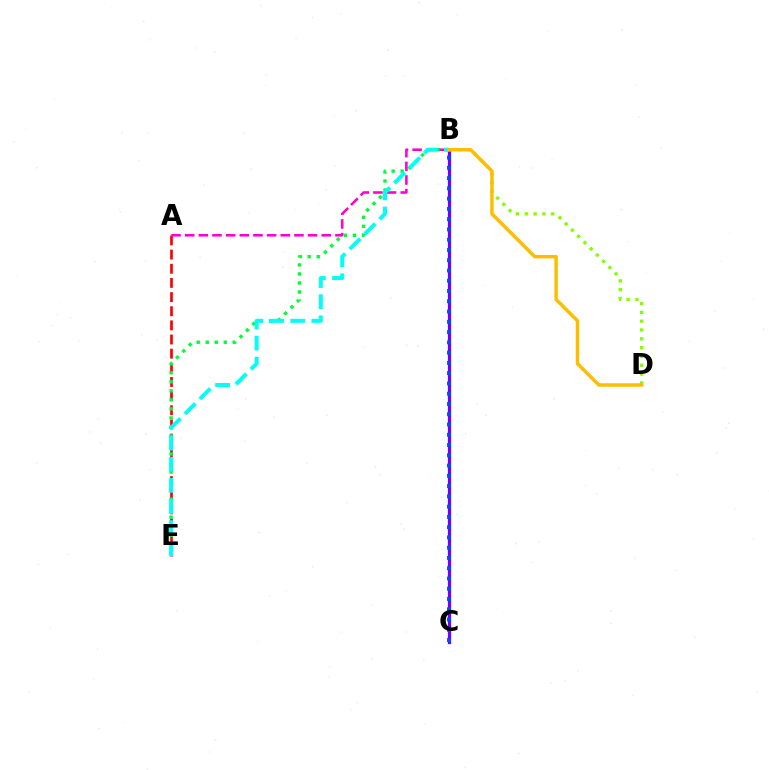{('A', 'E'): [{'color': '#ff0000', 'line_style': 'dashed', 'thickness': 1.92}], ('B', 'E'): [{'color': '#00ff39', 'line_style': 'dotted', 'thickness': 2.45}, {'color': '#00fff6', 'line_style': 'dashed', 'thickness': 2.87}], ('A', 'B'): [{'color': '#ff00cf', 'line_style': 'dashed', 'thickness': 1.86}], ('B', 'C'): [{'color': '#7200ff', 'line_style': 'solid', 'thickness': 2.34}, {'color': '#004bff', 'line_style': 'dotted', 'thickness': 2.79}], ('B', 'D'): [{'color': '#84ff00', 'line_style': 'dotted', 'thickness': 2.39}, {'color': '#ffbd00', 'line_style': 'solid', 'thickness': 2.49}]}